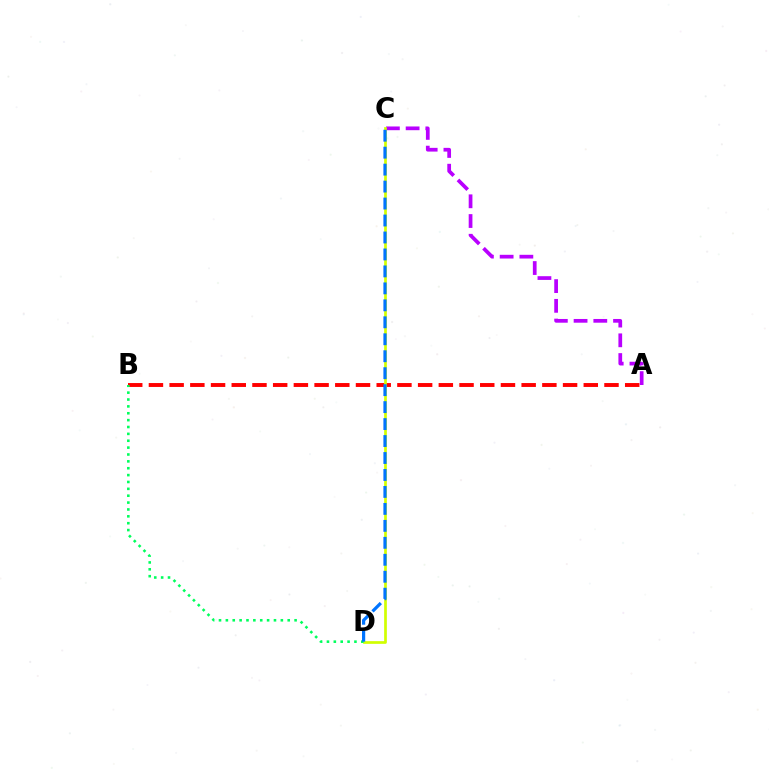{('A', 'C'): [{'color': '#b900ff', 'line_style': 'dashed', 'thickness': 2.68}], ('A', 'B'): [{'color': '#ff0000', 'line_style': 'dashed', 'thickness': 2.81}], ('C', 'D'): [{'color': '#d1ff00', 'line_style': 'solid', 'thickness': 1.95}, {'color': '#0074ff', 'line_style': 'dashed', 'thickness': 2.3}], ('B', 'D'): [{'color': '#00ff5c', 'line_style': 'dotted', 'thickness': 1.87}]}